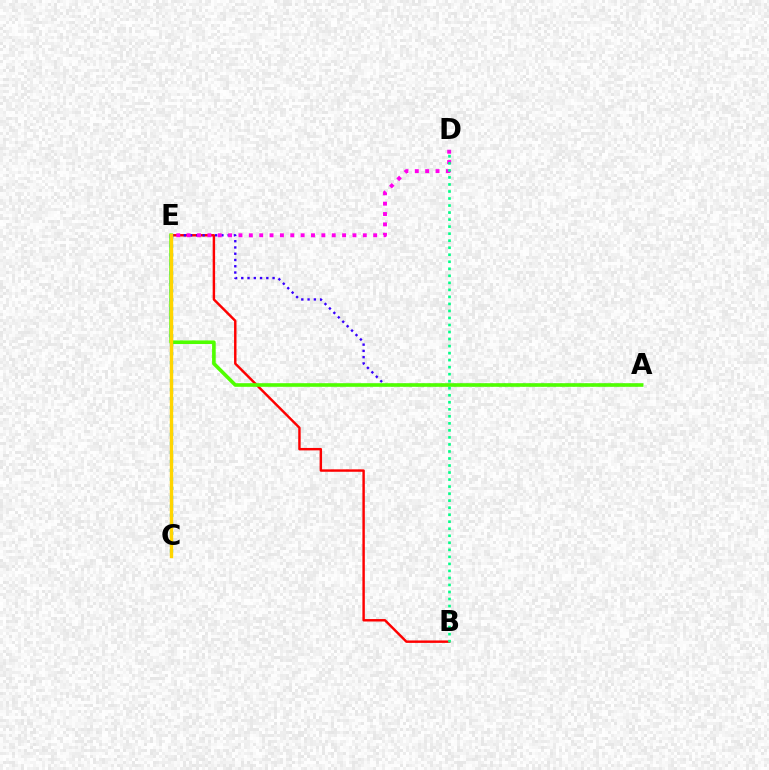{('B', 'E'): [{'color': '#ff0000', 'line_style': 'solid', 'thickness': 1.76}], ('A', 'E'): [{'color': '#3700ff', 'line_style': 'dotted', 'thickness': 1.7}, {'color': '#4fff00', 'line_style': 'solid', 'thickness': 2.61}], ('D', 'E'): [{'color': '#ff00ed', 'line_style': 'dotted', 'thickness': 2.82}], ('B', 'D'): [{'color': '#00ff86', 'line_style': 'dotted', 'thickness': 1.91}], ('C', 'E'): [{'color': '#009eff', 'line_style': 'dotted', 'thickness': 2.44}, {'color': '#ffd500', 'line_style': 'solid', 'thickness': 2.44}]}